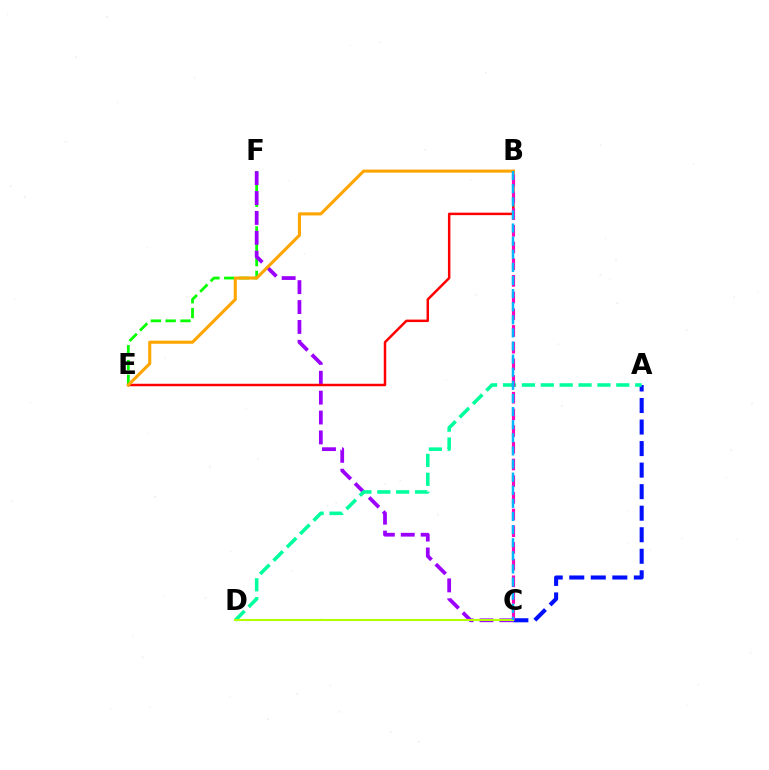{('E', 'F'): [{'color': '#08ff00', 'line_style': 'dashed', 'thickness': 2.01}], ('C', 'F'): [{'color': '#9b00ff', 'line_style': 'dashed', 'thickness': 2.7}], ('A', 'C'): [{'color': '#0010ff', 'line_style': 'dashed', 'thickness': 2.93}], ('A', 'D'): [{'color': '#00ff9d', 'line_style': 'dashed', 'thickness': 2.56}], ('B', 'E'): [{'color': '#ff0000', 'line_style': 'solid', 'thickness': 1.79}, {'color': '#ffa500', 'line_style': 'solid', 'thickness': 2.22}], ('B', 'C'): [{'color': '#ff00bd', 'line_style': 'dashed', 'thickness': 2.27}, {'color': '#00b5ff', 'line_style': 'dashed', 'thickness': 1.78}], ('C', 'D'): [{'color': '#b3ff00', 'line_style': 'solid', 'thickness': 1.51}]}